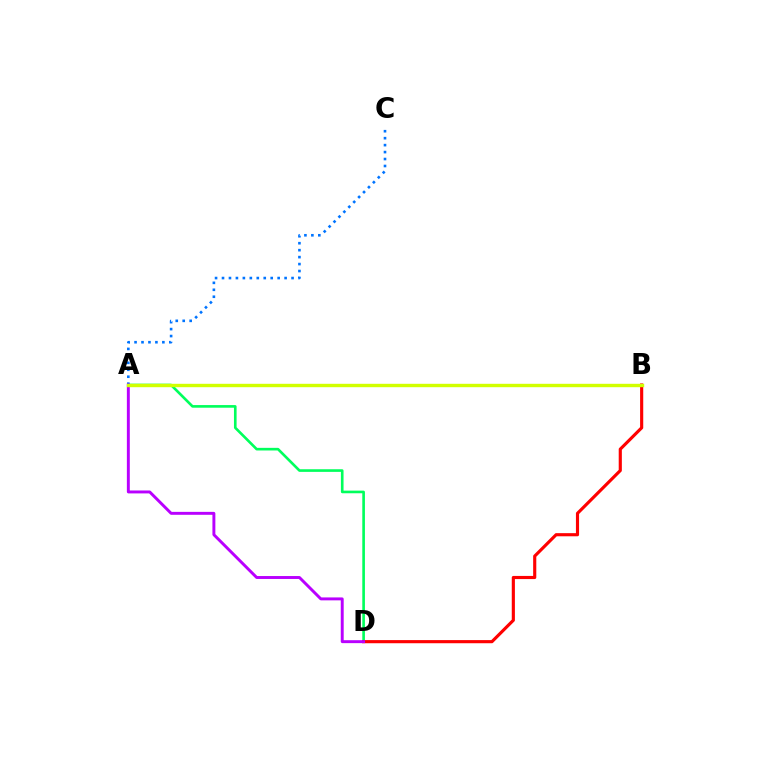{('A', 'D'): [{'color': '#00ff5c', 'line_style': 'solid', 'thickness': 1.9}, {'color': '#b900ff', 'line_style': 'solid', 'thickness': 2.11}], ('A', 'C'): [{'color': '#0074ff', 'line_style': 'dotted', 'thickness': 1.89}], ('B', 'D'): [{'color': '#ff0000', 'line_style': 'solid', 'thickness': 2.26}], ('A', 'B'): [{'color': '#d1ff00', 'line_style': 'solid', 'thickness': 2.45}]}